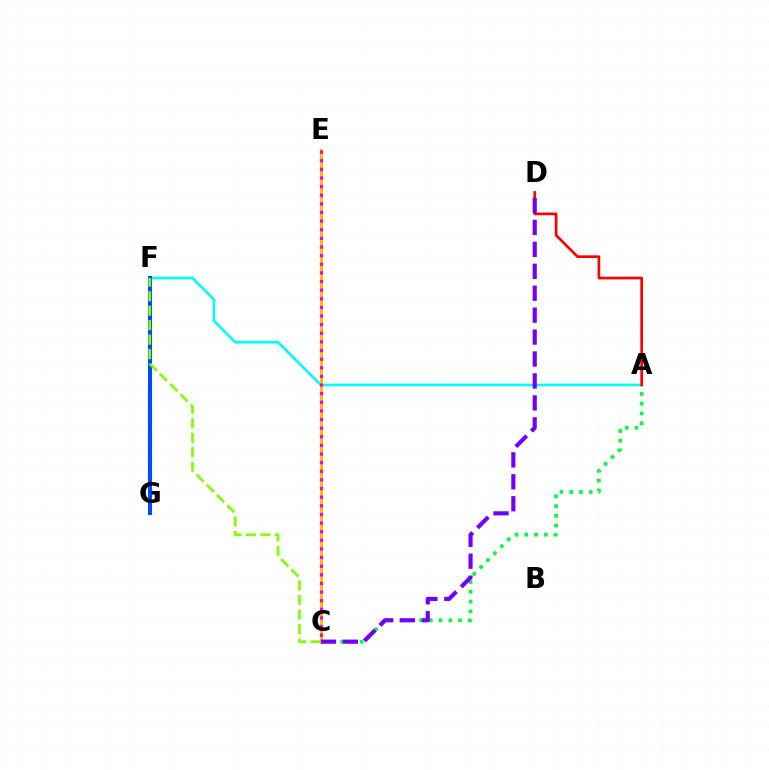{('A', 'F'): [{'color': '#00fff6', 'line_style': 'solid', 'thickness': 1.88}], ('C', 'E'): [{'color': '#ffbd00', 'line_style': 'solid', 'thickness': 2.14}, {'color': '#ff00cf', 'line_style': 'dotted', 'thickness': 2.34}], ('A', 'C'): [{'color': '#00ff39', 'line_style': 'dotted', 'thickness': 2.65}], ('A', 'D'): [{'color': '#ff0000', 'line_style': 'solid', 'thickness': 1.94}], ('F', 'G'): [{'color': '#004bff', 'line_style': 'solid', 'thickness': 2.95}], ('C', 'D'): [{'color': '#7200ff', 'line_style': 'dashed', 'thickness': 2.98}], ('C', 'F'): [{'color': '#84ff00', 'line_style': 'dashed', 'thickness': 1.97}]}